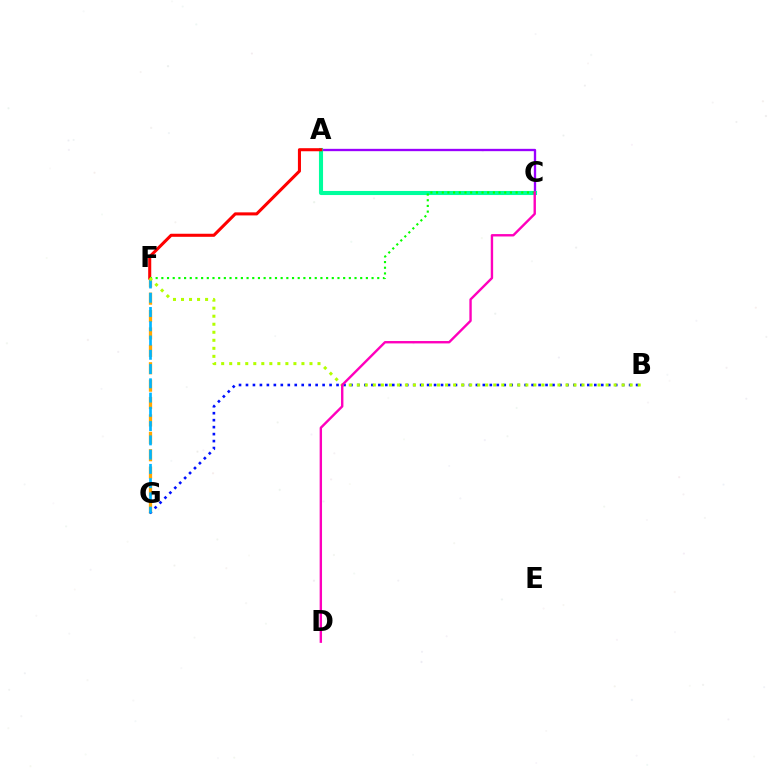{('A', 'C'): [{'color': '#9b00ff', 'line_style': 'solid', 'thickness': 1.68}, {'color': '#00ff9d', 'line_style': 'solid', 'thickness': 2.94}], ('F', 'G'): [{'color': '#ffa500', 'line_style': 'dashed', 'thickness': 2.36}, {'color': '#00b5ff', 'line_style': 'dashed', 'thickness': 1.94}], ('B', 'G'): [{'color': '#0010ff', 'line_style': 'dotted', 'thickness': 1.89}], ('A', 'F'): [{'color': '#ff0000', 'line_style': 'solid', 'thickness': 2.2}], ('C', 'F'): [{'color': '#08ff00', 'line_style': 'dotted', 'thickness': 1.54}], ('B', 'F'): [{'color': '#b3ff00', 'line_style': 'dotted', 'thickness': 2.18}], ('C', 'D'): [{'color': '#ff00bd', 'line_style': 'solid', 'thickness': 1.72}]}